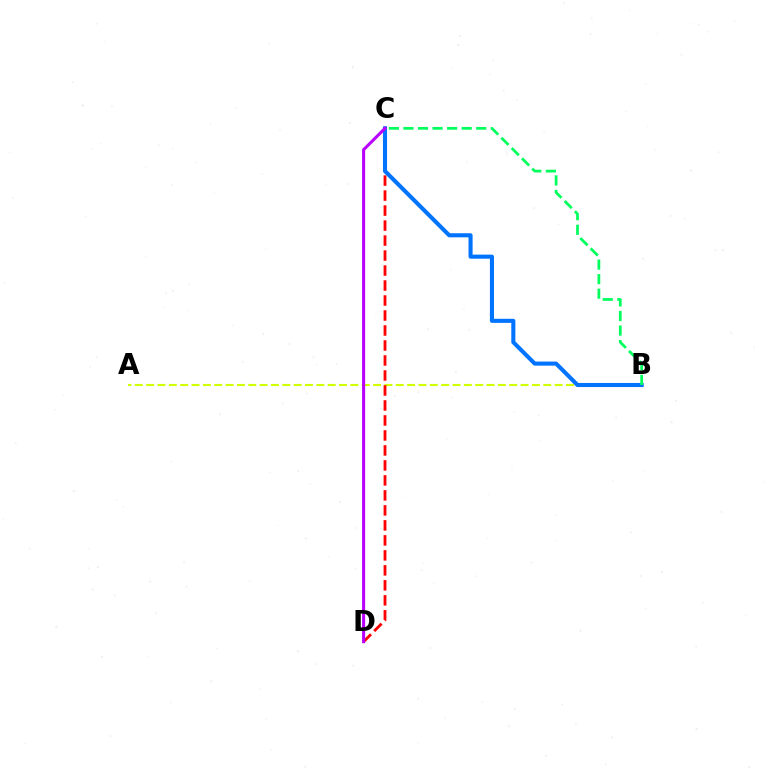{('A', 'B'): [{'color': '#d1ff00', 'line_style': 'dashed', 'thickness': 1.54}], ('C', 'D'): [{'color': '#ff0000', 'line_style': 'dashed', 'thickness': 2.04}, {'color': '#b900ff', 'line_style': 'solid', 'thickness': 2.2}], ('B', 'C'): [{'color': '#0074ff', 'line_style': 'solid', 'thickness': 2.94}, {'color': '#00ff5c', 'line_style': 'dashed', 'thickness': 1.98}]}